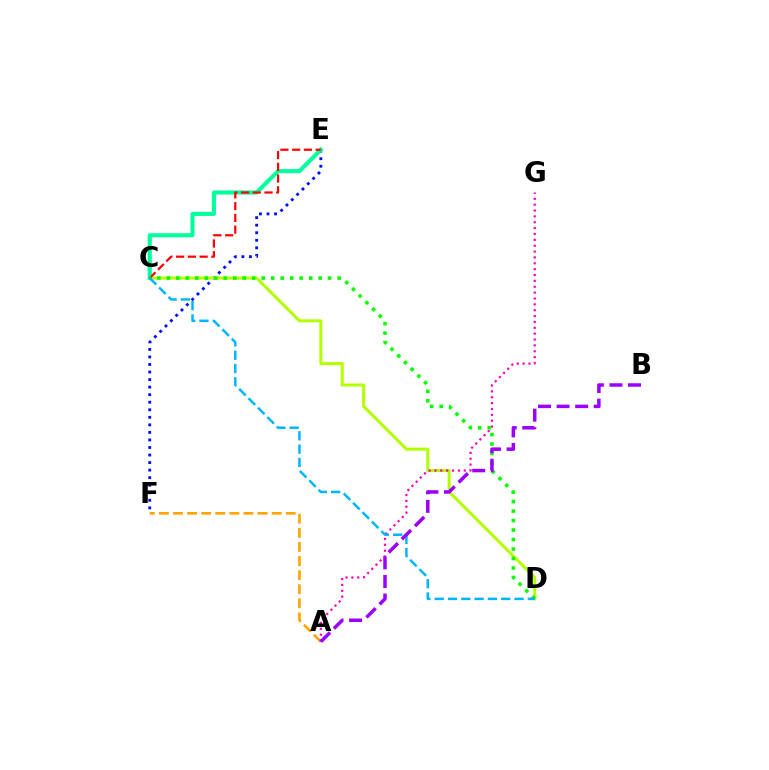{('E', 'F'): [{'color': '#0010ff', 'line_style': 'dotted', 'thickness': 2.05}], ('C', 'D'): [{'color': '#b3ff00', 'line_style': 'solid', 'thickness': 2.18}, {'color': '#08ff00', 'line_style': 'dotted', 'thickness': 2.58}, {'color': '#00b5ff', 'line_style': 'dashed', 'thickness': 1.81}], ('C', 'E'): [{'color': '#00ff9d', 'line_style': 'solid', 'thickness': 2.95}, {'color': '#ff0000', 'line_style': 'dashed', 'thickness': 1.59}], ('A', 'F'): [{'color': '#ffa500', 'line_style': 'dashed', 'thickness': 1.92}], ('A', 'G'): [{'color': '#ff00bd', 'line_style': 'dotted', 'thickness': 1.59}], ('A', 'B'): [{'color': '#9b00ff', 'line_style': 'dashed', 'thickness': 2.52}]}